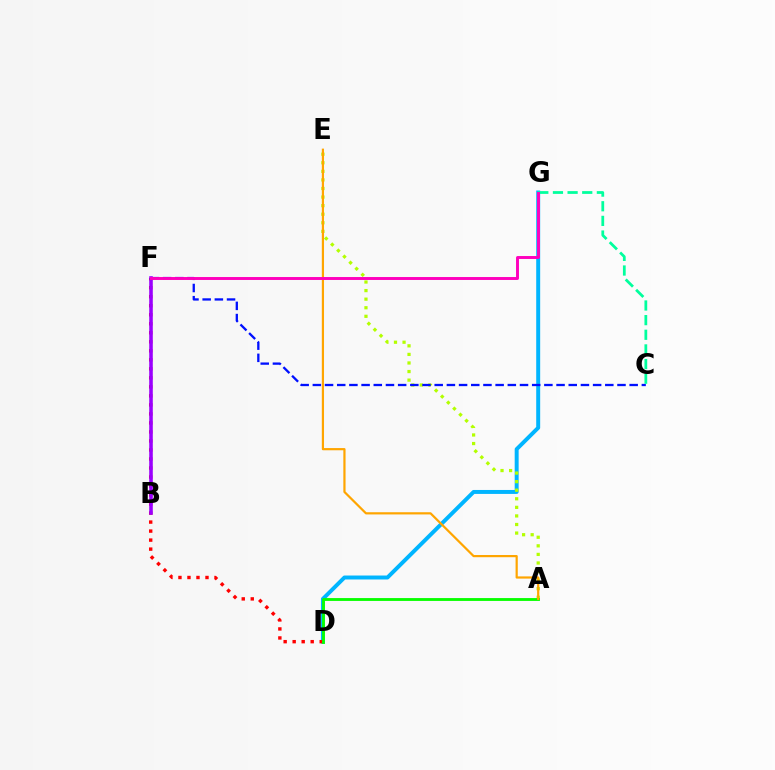{('D', 'G'): [{'color': '#00b5ff', 'line_style': 'solid', 'thickness': 2.85}], ('A', 'E'): [{'color': '#b3ff00', 'line_style': 'dotted', 'thickness': 2.33}, {'color': '#ffa500', 'line_style': 'solid', 'thickness': 1.59}], ('C', 'F'): [{'color': '#0010ff', 'line_style': 'dashed', 'thickness': 1.66}], ('D', 'F'): [{'color': '#ff0000', 'line_style': 'dotted', 'thickness': 2.45}], ('A', 'D'): [{'color': '#08ff00', 'line_style': 'solid', 'thickness': 2.05}], ('B', 'F'): [{'color': '#9b00ff', 'line_style': 'solid', 'thickness': 2.58}], ('C', 'G'): [{'color': '#00ff9d', 'line_style': 'dashed', 'thickness': 1.99}], ('F', 'G'): [{'color': '#ff00bd', 'line_style': 'solid', 'thickness': 2.11}]}